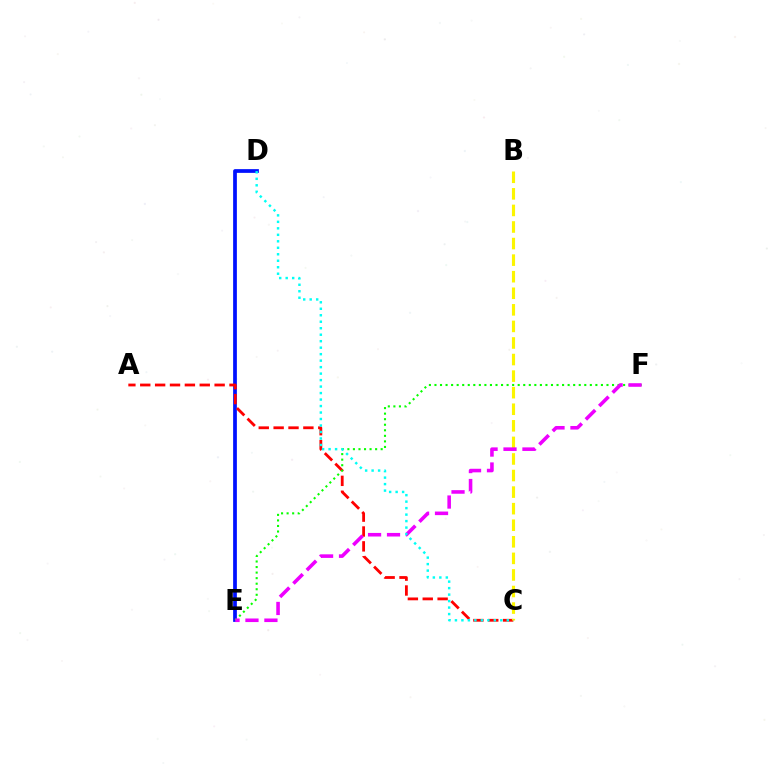{('D', 'E'): [{'color': '#0010ff', 'line_style': 'solid', 'thickness': 2.69}], ('A', 'C'): [{'color': '#ff0000', 'line_style': 'dashed', 'thickness': 2.02}], ('E', 'F'): [{'color': '#08ff00', 'line_style': 'dotted', 'thickness': 1.51}, {'color': '#ee00ff', 'line_style': 'dashed', 'thickness': 2.57}], ('B', 'C'): [{'color': '#fcf500', 'line_style': 'dashed', 'thickness': 2.25}], ('C', 'D'): [{'color': '#00fff6', 'line_style': 'dotted', 'thickness': 1.76}]}